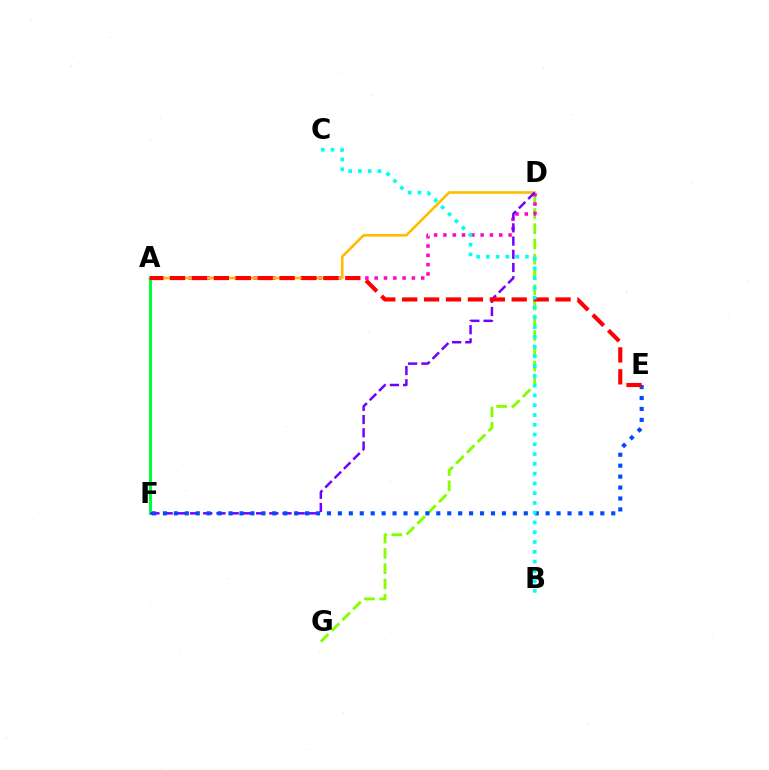{('D', 'G'): [{'color': '#84ff00', 'line_style': 'dashed', 'thickness': 2.07}], ('A', 'D'): [{'color': '#ff00cf', 'line_style': 'dotted', 'thickness': 2.53}, {'color': '#ffbd00', 'line_style': 'solid', 'thickness': 1.92}], ('A', 'F'): [{'color': '#00ff39', 'line_style': 'solid', 'thickness': 2.21}], ('D', 'F'): [{'color': '#7200ff', 'line_style': 'dashed', 'thickness': 1.79}], ('E', 'F'): [{'color': '#004bff', 'line_style': 'dotted', 'thickness': 2.97}], ('A', 'E'): [{'color': '#ff0000', 'line_style': 'dashed', 'thickness': 2.98}], ('B', 'C'): [{'color': '#00fff6', 'line_style': 'dotted', 'thickness': 2.65}]}